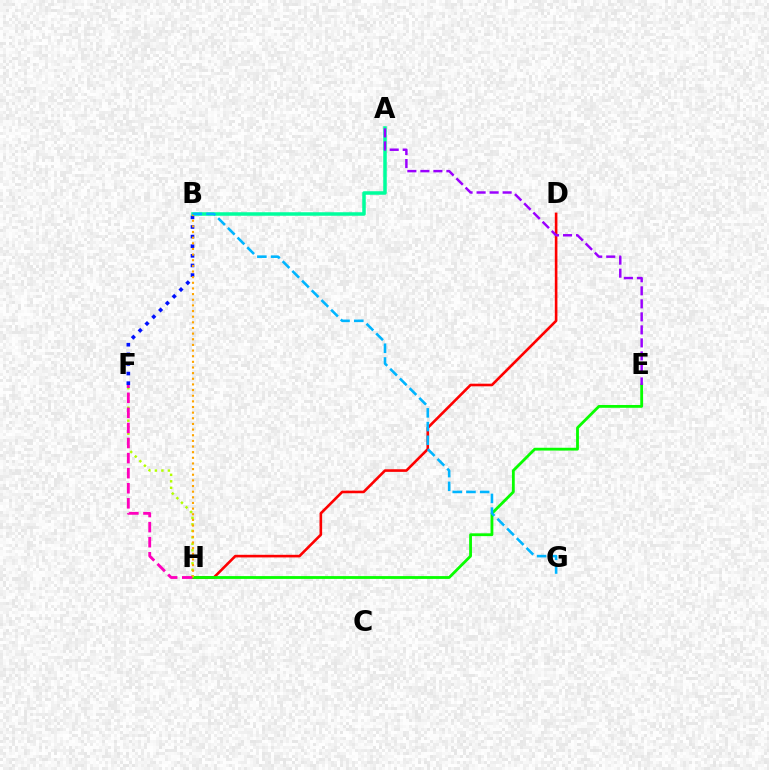{('F', 'H'): [{'color': '#b3ff00', 'line_style': 'dotted', 'thickness': 1.76}, {'color': '#ff00bd', 'line_style': 'dashed', 'thickness': 2.05}], ('B', 'F'): [{'color': '#0010ff', 'line_style': 'dotted', 'thickness': 2.61}], ('D', 'H'): [{'color': '#ff0000', 'line_style': 'solid', 'thickness': 1.88}], ('E', 'H'): [{'color': '#08ff00', 'line_style': 'solid', 'thickness': 2.02}], ('A', 'B'): [{'color': '#00ff9d', 'line_style': 'solid', 'thickness': 2.52}], ('B', 'H'): [{'color': '#ffa500', 'line_style': 'dotted', 'thickness': 1.53}], ('A', 'E'): [{'color': '#9b00ff', 'line_style': 'dashed', 'thickness': 1.77}], ('B', 'G'): [{'color': '#00b5ff', 'line_style': 'dashed', 'thickness': 1.86}]}